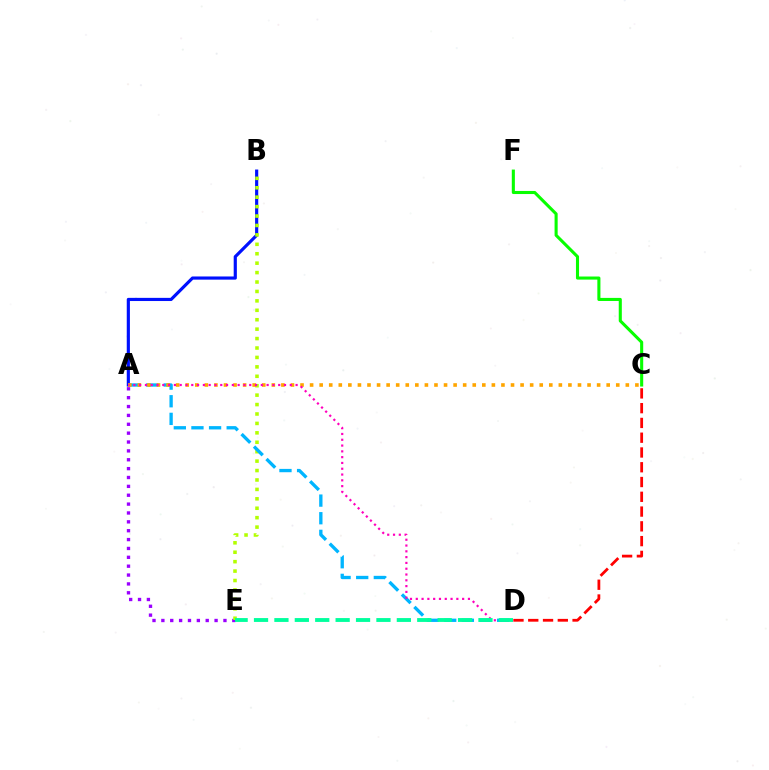{('A', 'B'): [{'color': '#0010ff', 'line_style': 'solid', 'thickness': 2.28}], ('A', 'E'): [{'color': '#9b00ff', 'line_style': 'dotted', 'thickness': 2.41}], ('C', 'D'): [{'color': '#ff0000', 'line_style': 'dashed', 'thickness': 2.01}], ('B', 'E'): [{'color': '#b3ff00', 'line_style': 'dotted', 'thickness': 2.56}], ('A', 'D'): [{'color': '#00b5ff', 'line_style': 'dashed', 'thickness': 2.39}, {'color': '#ff00bd', 'line_style': 'dotted', 'thickness': 1.57}], ('A', 'C'): [{'color': '#ffa500', 'line_style': 'dotted', 'thickness': 2.6}], ('C', 'F'): [{'color': '#08ff00', 'line_style': 'solid', 'thickness': 2.22}], ('D', 'E'): [{'color': '#00ff9d', 'line_style': 'dashed', 'thickness': 2.77}]}